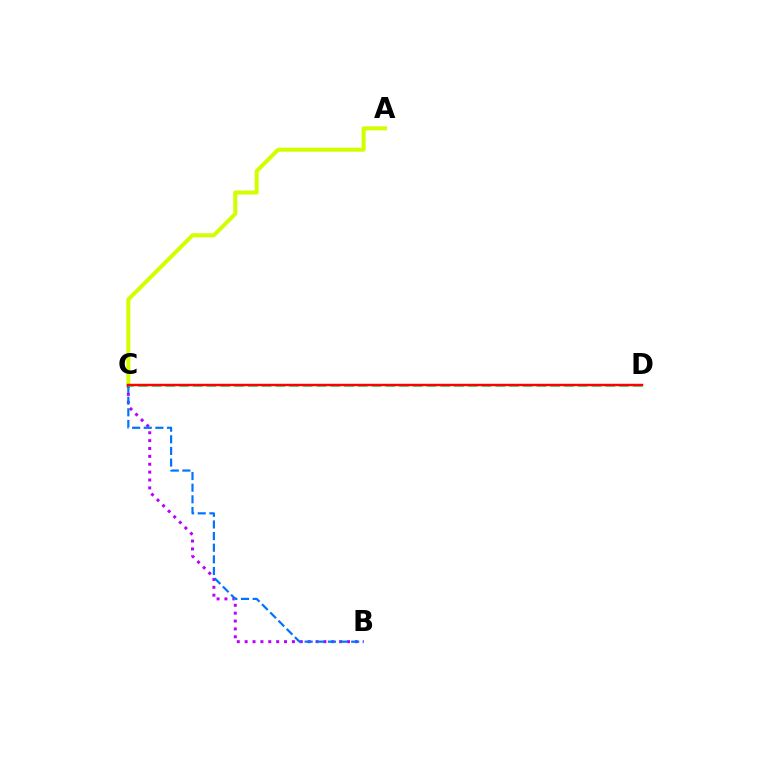{('A', 'C'): [{'color': '#d1ff00', 'line_style': 'solid', 'thickness': 2.9}], ('B', 'C'): [{'color': '#b900ff', 'line_style': 'dotted', 'thickness': 2.14}, {'color': '#0074ff', 'line_style': 'dashed', 'thickness': 1.58}], ('C', 'D'): [{'color': '#00ff5c', 'line_style': 'dashed', 'thickness': 1.87}, {'color': '#ff0000', 'line_style': 'solid', 'thickness': 1.77}]}